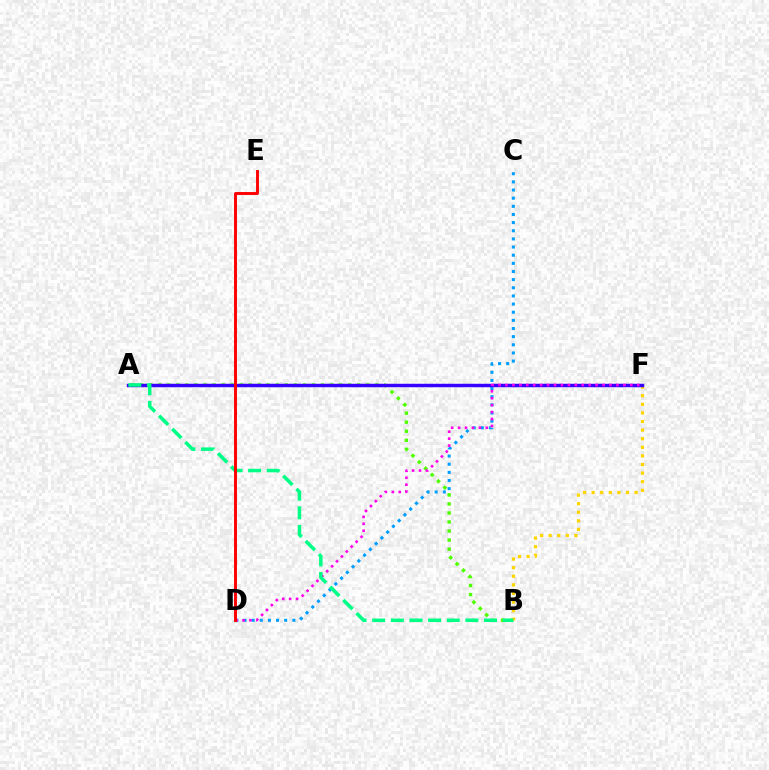{('A', 'B'): [{'color': '#4fff00', 'line_style': 'dotted', 'thickness': 2.46}, {'color': '#00ff86', 'line_style': 'dashed', 'thickness': 2.53}], ('B', 'F'): [{'color': '#ffd500', 'line_style': 'dotted', 'thickness': 2.34}], ('C', 'D'): [{'color': '#009eff', 'line_style': 'dotted', 'thickness': 2.21}], ('A', 'F'): [{'color': '#3700ff', 'line_style': 'solid', 'thickness': 2.48}], ('D', 'F'): [{'color': '#ff00ed', 'line_style': 'dotted', 'thickness': 1.88}], ('D', 'E'): [{'color': '#ff0000', 'line_style': 'solid', 'thickness': 2.1}]}